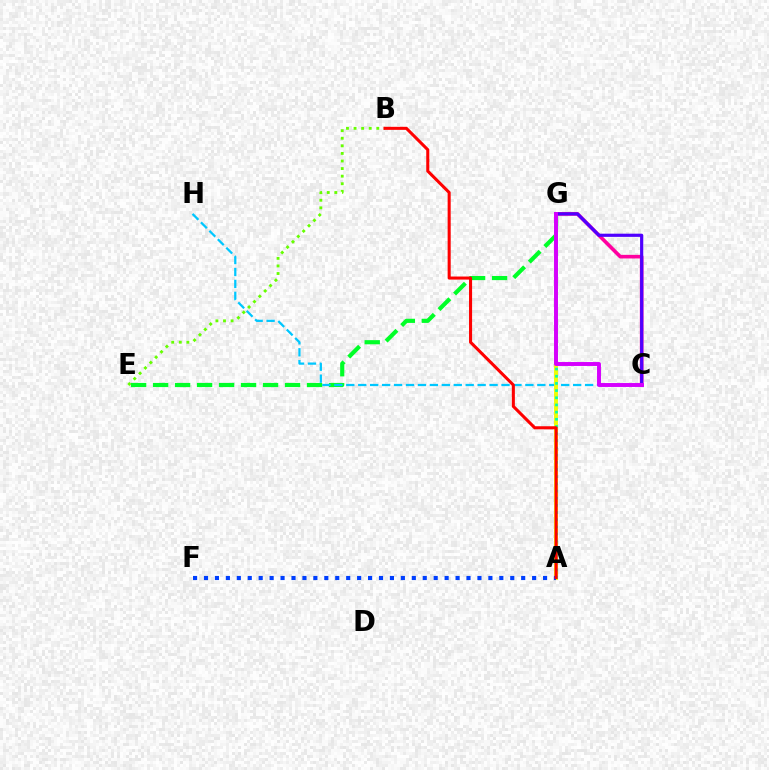{('E', 'G'): [{'color': '#00ff27', 'line_style': 'dashed', 'thickness': 2.99}], ('A', 'G'): [{'color': '#ff8800', 'line_style': 'solid', 'thickness': 1.8}, {'color': '#eeff00', 'line_style': 'solid', 'thickness': 2.74}, {'color': '#00ffaf', 'line_style': 'dotted', 'thickness': 1.95}], ('C', 'H'): [{'color': '#00c7ff', 'line_style': 'dashed', 'thickness': 1.62}], ('B', 'E'): [{'color': '#66ff00', 'line_style': 'dotted', 'thickness': 2.06}], ('C', 'G'): [{'color': '#ff00a0', 'line_style': 'solid', 'thickness': 2.61}, {'color': '#4f00ff', 'line_style': 'solid', 'thickness': 2.29}, {'color': '#d600ff', 'line_style': 'solid', 'thickness': 2.83}], ('A', 'F'): [{'color': '#003fff', 'line_style': 'dotted', 'thickness': 2.97}], ('A', 'B'): [{'color': '#ff0000', 'line_style': 'solid', 'thickness': 2.2}]}